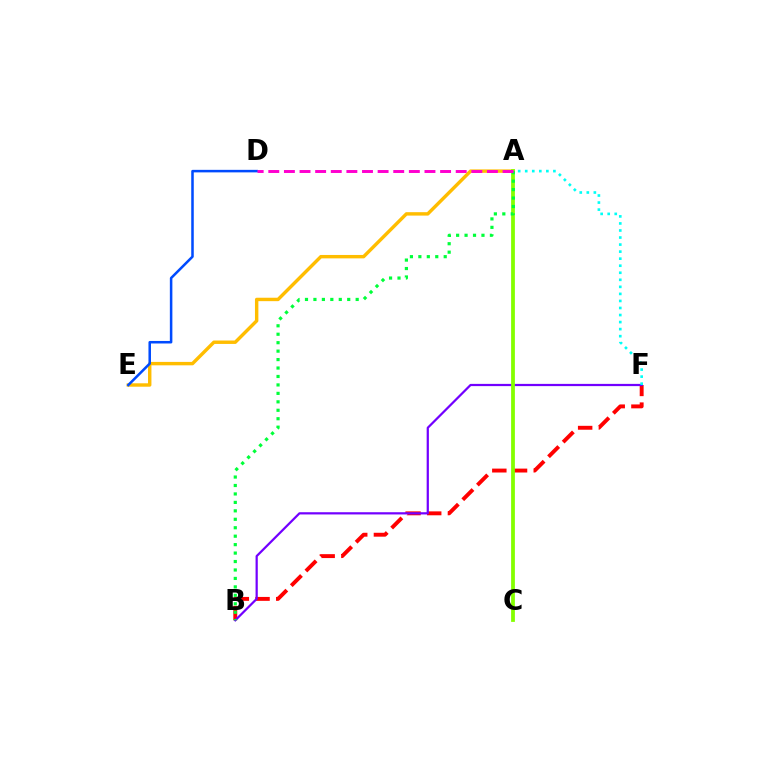{('B', 'F'): [{'color': '#ff0000', 'line_style': 'dashed', 'thickness': 2.81}, {'color': '#7200ff', 'line_style': 'solid', 'thickness': 1.6}], ('A', 'E'): [{'color': '#ffbd00', 'line_style': 'solid', 'thickness': 2.46}], ('A', 'F'): [{'color': '#00fff6', 'line_style': 'dotted', 'thickness': 1.91}], ('A', 'C'): [{'color': '#84ff00', 'line_style': 'solid', 'thickness': 2.72}], ('D', 'E'): [{'color': '#004bff', 'line_style': 'solid', 'thickness': 1.82}], ('A', 'B'): [{'color': '#00ff39', 'line_style': 'dotted', 'thickness': 2.3}], ('A', 'D'): [{'color': '#ff00cf', 'line_style': 'dashed', 'thickness': 2.12}]}